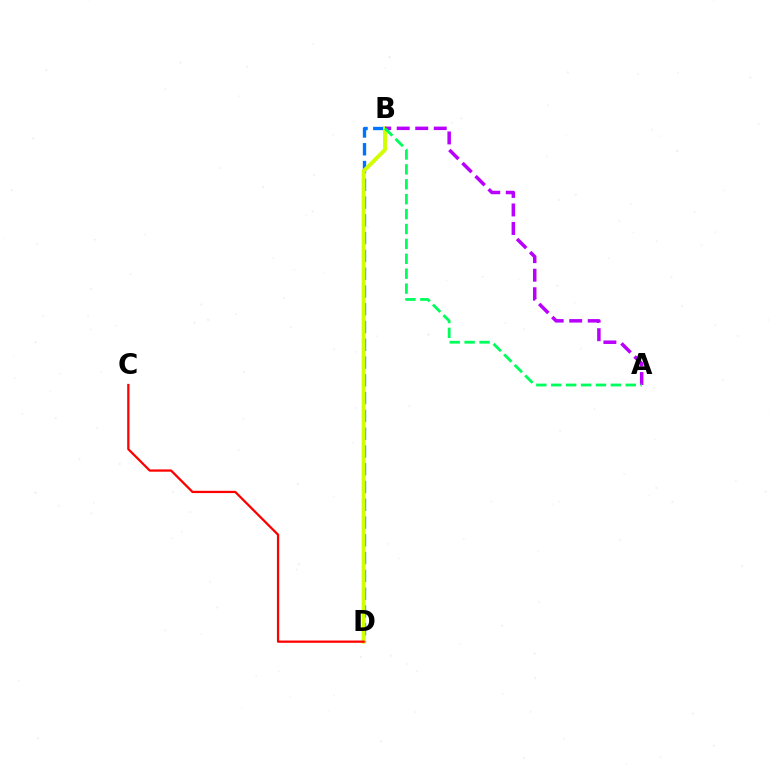{('B', 'D'): [{'color': '#0074ff', 'line_style': 'dashed', 'thickness': 2.41}, {'color': '#d1ff00', 'line_style': 'solid', 'thickness': 2.81}], ('A', 'B'): [{'color': '#b900ff', 'line_style': 'dashed', 'thickness': 2.52}, {'color': '#00ff5c', 'line_style': 'dashed', 'thickness': 2.02}], ('C', 'D'): [{'color': '#ff0000', 'line_style': 'solid', 'thickness': 1.63}]}